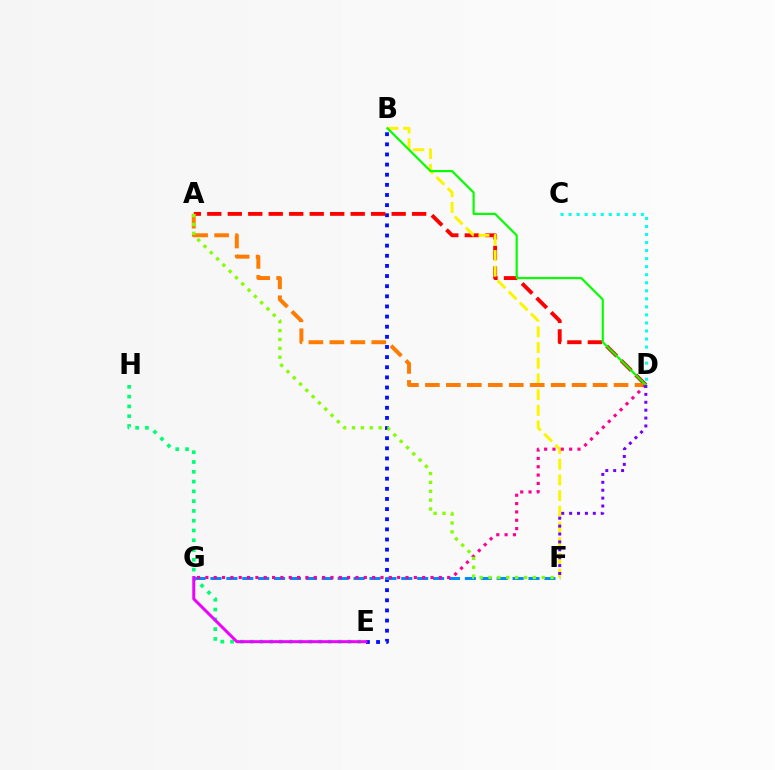{('B', 'E'): [{'color': '#0010ff', 'line_style': 'dotted', 'thickness': 2.75}], ('E', 'H'): [{'color': '#00ff74', 'line_style': 'dotted', 'thickness': 2.66}], ('A', 'D'): [{'color': '#ff0000', 'line_style': 'dashed', 'thickness': 2.78}, {'color': '#ff7c00', 'line_style': 'dashed', 'thickness': 2.85}], ('B', 'F'): [{'color': '#fcf500', 'line_style': 'dashed', 'thickness': 2.13}], ('F', 'G'): [{'color': '#008cff', 'line_style': 'dashed', 'thickness': 2.16}], ('D', 'G'): [{'color': '#ff0094', 'line_style': 'dotted', 'thickness': 2.27}], ('B', 'D'): [{'color': '#08ff00', 'line_style': 'solid', 'thickness': 1.58}], ('E', 'G'): [{'color': '#ee00ff', 'line_style': 'solid', 'thickness': 2.12}], ('A', 'F'): [{'color': '#84ff00', 'line_style': 'dotted', 'thickness': 2.41}], ('D', 'F'): [{'color': '#7200ff', 'line_style': 'dotted', 'thickness': 2.15}], ('C', 'D'): [{'color': '#00fff6', 'line_style': 'dotted', 'thickness': 2.18}]}